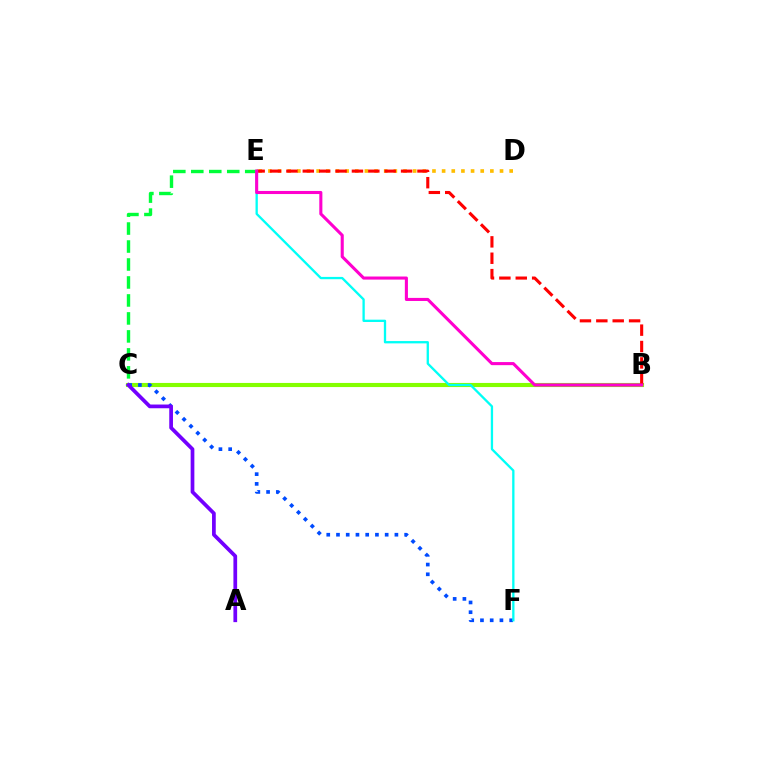{('B', 'C'): [{'color': '#84ff00', 'line_style': 'solid', 'thickness': 2.96}], ('D', 'E'): [{'color': '#ffbd00', 'line_style': 'dotted', 'thickness': 2.62}], ('C', 'F'): [{'color': '#004bff', 'line_style': 'dotted', 'thickness': 2.65}], ('C', 'E'): [{'color': '#00ff39', 'line_style': 'dashed', 'thickness': 2.44}], ('E', 'F'): [{'color': '#00fff6', 'line_style': 'solid', 'thickness': 1.66}], ('A', 'C'): [{'color': '#7200ff', 'line_style': 'solid', 'thickness': 2.68}], ('B', 'E'): [{'color': '#ff0000', 'line_style': 'dashed', 'thickness': 2.23}, {'color': '#ff00cf', 'line_style': 'solid', 'thickness': 2.22}]}